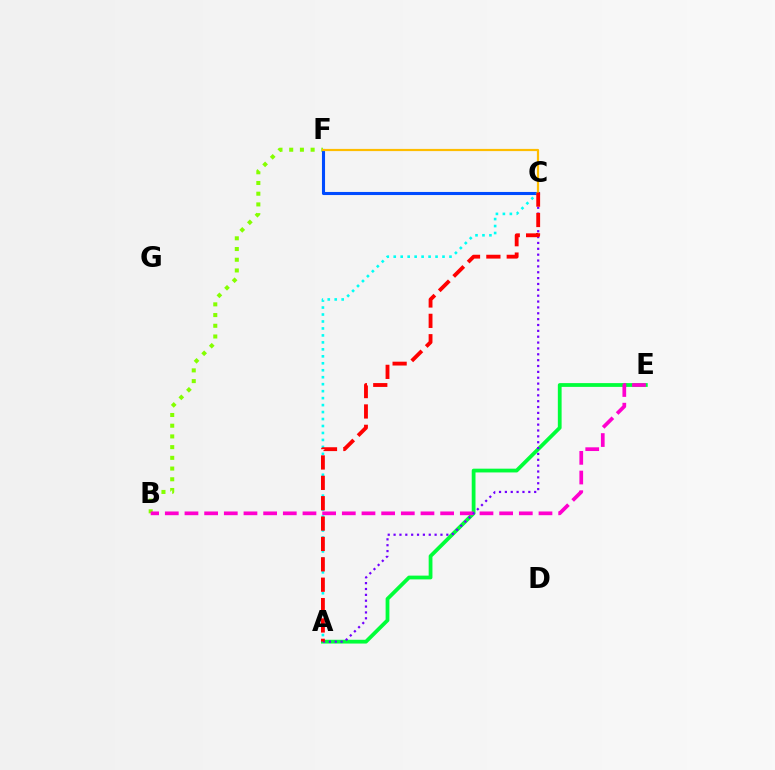{('B', 'F'): [{'color': '#84ff00', 'line_style': 'dotted', 'thickness': 2.91}], ('C', 'F'): [{'color': '#004bff', 'line_style': 'solid', 'thickness': 2.22}, {'color': '#ffbd00', 'line_style': 'solid', 'thickness': 1.59}], ('A', 'E'): [{'color': '#00ff39', 'line_style': 'solid', 'thickness': 2.72}], ('B', 'E'): [{'color': '#ff00cf', 'line_style': 'dashed', 'thickness': 2.67}], ('A', 'C'): [{'color': '#00fff6', 'line_style': 'dotted', 'thickness': 1.89}, {'color': '#7200ff', 'line_style': 'dotted', 'thickness': 1.59}, {'color': '#ff0000', 'line_style': 'dashed', 'thickness': 2.77}]}